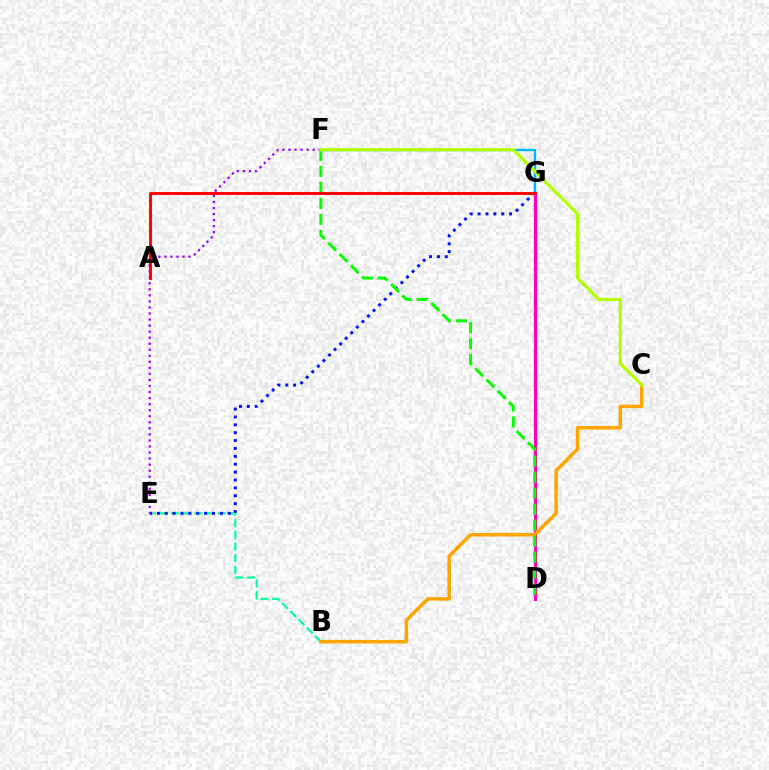{('B', 'E'): [{'color': '#00ff9d', 'line_style': 'dashed', 'thickness': 1.58}], ('F', 'G'): [{'color': '#00b5ff', 'line_style': 'solid', 'thickness': 1.67}], ('D', 'G'): [{'color': '#ff00bd', 'line_style': 'solid', 'thickness': 2.28}], ('E', 'G'): [{'color': '#0010ff', 'line_style': 'dotted', 'thickness': 2.14}], ('E', 'F'): [{'color': '#9b00ff', 'line_style': 'dotted', 'thickness': 1.64}], ('B', 'C'): [{'color': '#ffa500', 'line_style': 'solid', 'thickness': 2.53}], ('D', 'F'): [{'color': '#08ff00', 'line_style': 'dashed', 'thickness': 2.17}], ('A', 'G'): [{'color': '#ff0000', 'line_style': 'solid', 'thickness': 2.09}], ('C', 'F'): [{'color': '#b3ff00', 'line_style': 'solid', 'thickness': 2.3}]}